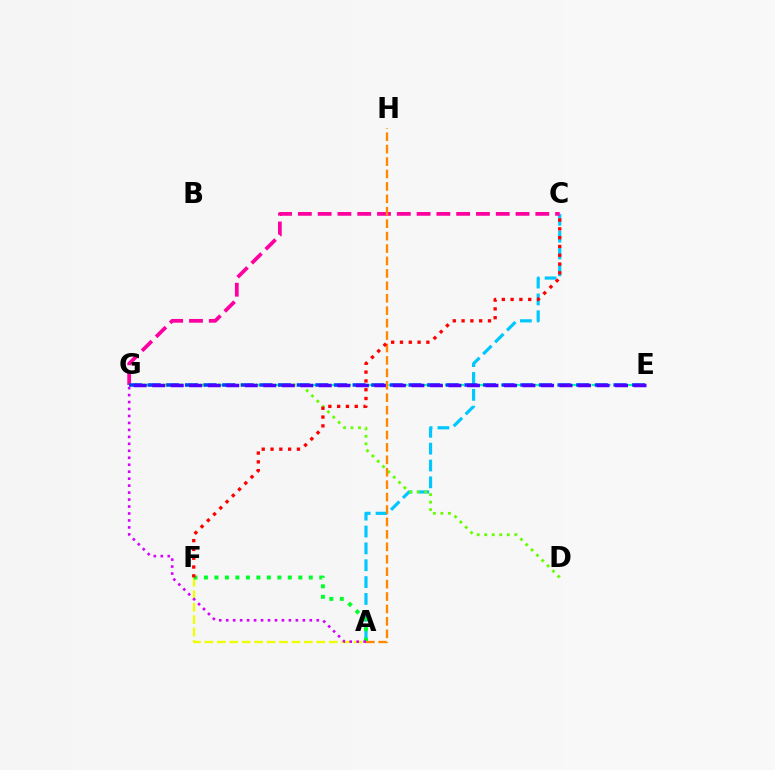{('A', 'C'): [{'color': '#00c7ff', 'line_style': 'dashed', 'thickness': 2.29}], ('C', 'G'): [{'color': '#ff00a0', 'line_style': 'dashed', 'thickness': 2.69}], ('E', 'G'): [{'color': '#00ffaf', 'line_style': 'dashed', 'thickness': 1.53}, {'color': '#003fff', 'line_style': 'dashed', 'thickness': 2.53}, {'color': '#4f00ff', 'line_style': 'dashed', 'thickness': 2.51}], ('D', 'G'): [{'color': '#66ff00', 'line_style': 'dotted', 'thickness': 2.04}], ('A', 'F'): [{'color': '#eeff00', 'line_style': 'dashed', 'thickness': 1.69}, {'color': '#00ff27', 'line_style': 'dotted', 'thickness': 2.85}], ('A', 'G'): [{'color': '#d600ff', 'line_style': 'dotted', 'thickness': 1.89}], ('A', 'H'): [{'color': '#ff8800', 'line_style': 'dashed', 'thickness': 1.69}], ('C', 'F'): [{'color': '#ff0000', 'line_style': 'dotted', 'thickness': 2.39}]}